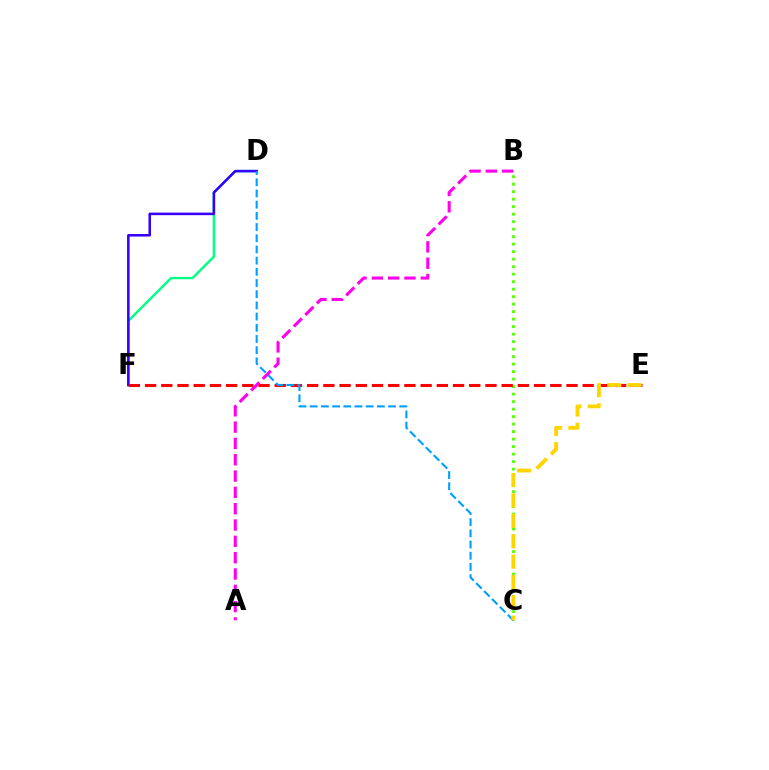{('B', 'C'): [{'color': '#4fff00', 'line_style': 'dotted', 'thickness': 2.04}], ('D', 'F'): [{'color': '#00ff86', 'line_style': 'solid', 'thickness': 1.73}, {'color': '#3700ff', 'line_style': 'solid', 'thickness': 1.84}], ('E', 'F'): [{'color': '#ff0000', 'line_style': 'dashed', 'thickness': 2.2}], ('C', 'D'): [{'color': '#009eff', 'line_style': 'dashed', 'thickness': 1.52}], ('C', 'E'): [{'color': '#ffd500', 'line_style': 'dashed', 'thickness': 2.77}], ('A', 'B'): [{'color': '#ff00ed', 'line_style': 'dashed', 'thickness': 2.22}]}